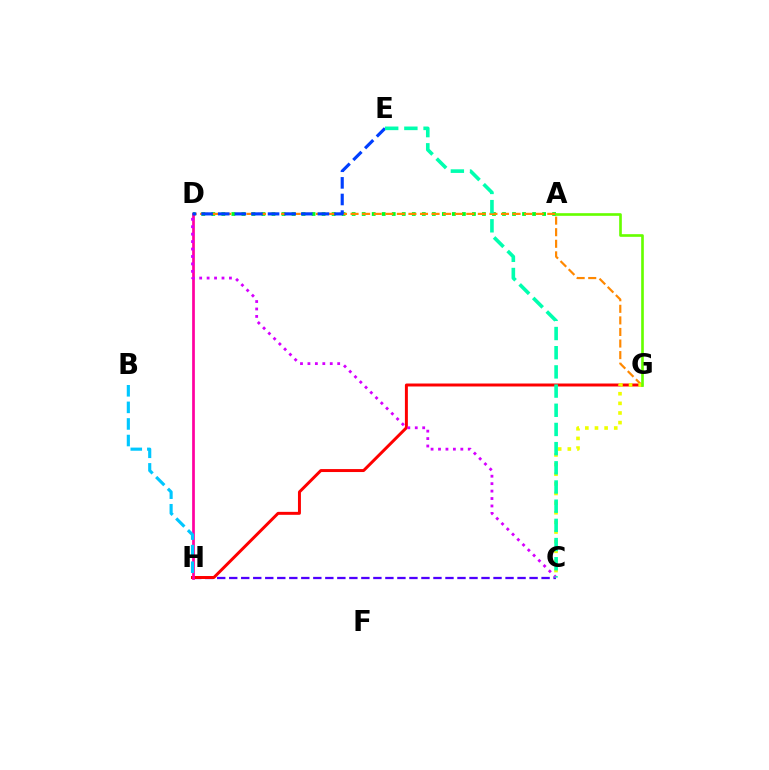{('C', 'H'): [{'color': '#4f00ff', 'line_style': 'dashed', 'thickness': 1.63}], ('G', 'H'): [{'color': '#ff0000', 'line_style': 'solid', 'thickness': 2.14}], ('A', 'D'): [{'color': '#00ff27', 'line_style': 'dotted', 'thickness': 2.72}], ('D', 'G'): [{'color': '#ff8800', 'line_style': 'dashed', 'thickness': 1.57}], ('D', 'H'): [{'color': '#ff00a0', 'line_style': 'solid', 'thickness': 1.96}], ('C', 'G'): [{'color': '#eeff00', 'line_style': 'dotted', 'thickness': 2.62}], ('B', 'H'): [{'color': '#00c7ff', 'line_style': 'dashed', 'thickness': 2.25}], ('A', 'G'): [{'color': '#66ff00', 'line_style': 'solid', 'thickness': 1.91}], ('C', 'D'): [{'color': '#d600ff', 'line_style': 'dotted', 'thickness': 2.02}], ('D', 'E'): [{'color': '#003fff', 'line_style': 'dashed', 'thickness': 2.26}], ('C', 'E'): [{'color': '#00ffaf', 'line_style': 'dashed', 'thickness': 2.61}]}